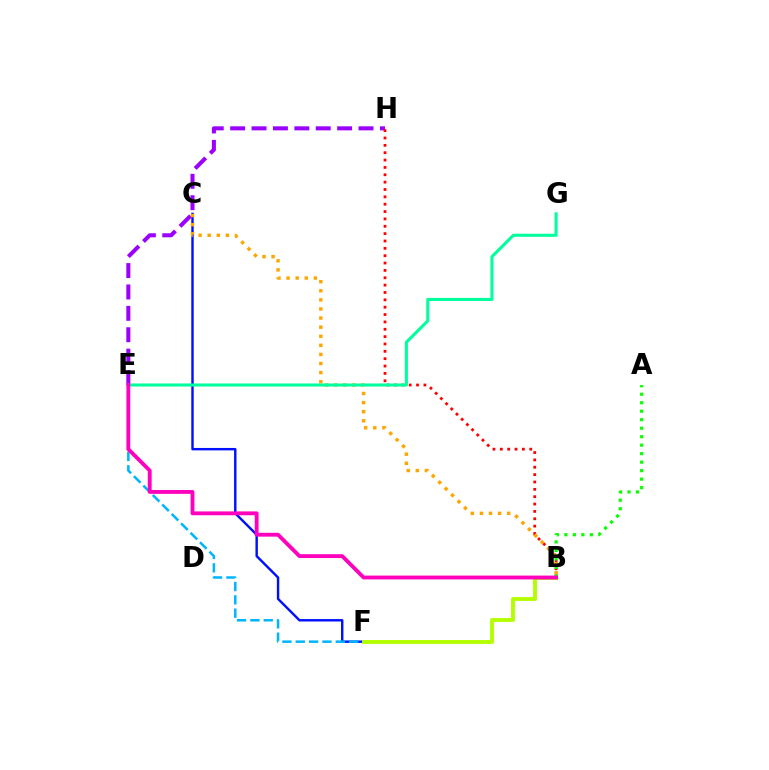{('E', 'H'): [{'color': '#9b00ff', 'line_style': 'dashed', 'thickness': 2.91}], ('C', 'F'): [{'color': '#0010ff', 'line_style': 'solid', 'thickness': 1.74}], ('B', 'H'): [{'color': '#ff0000', 'line_style': 'dotted', 'thickness': 2.0}], ('B', 'C'): [{'color': '#ffa500', 'line_style': 'dotted', 'thickness': 2.47}], ('A', 'B'): [{'color': '#08ff00', 'line_style': 'dotted', 'thickness': 2.31}], ('E', 'G'): [{'color': '#00ff9d', 'line_style': 'solid', 'thickness': 2.21}], ('E', 'F'): [{'color': '#00b5ff', 'line_style': 'dashed', 'thickness': 1.81}], ('B', 'F'): [{'color': '#b3ff00', 'line_style': 'solid', 'thickness': 2.79}], ('B', 'E'): [{'color': '#ff00bd', 'line_style': 'solid', 'thickness': 2.76}]}